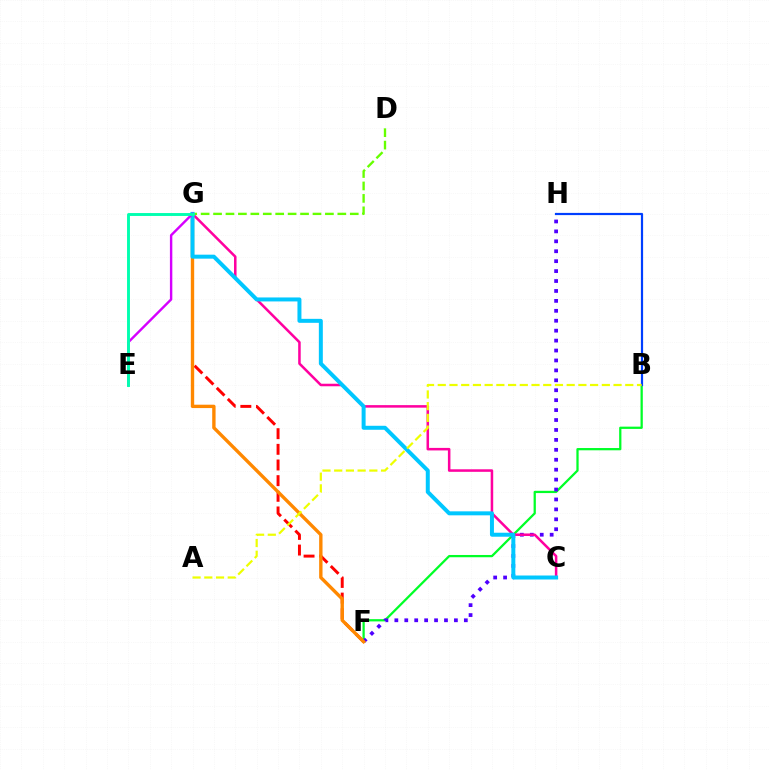{('B', 'F'): [{'color': '#00ff27', 'line_style': 'solid', 'thickness': 1.63}], ('B', 'H'): [{'color': '#003fff', 'line_style': 'solid', 'thickness': 1.58}], ('F', 'G'): [{'color': '#ff0000', 'line_style': 'dashed', 'thickness': 2.13}, {'color': '#ff8800', 'line_style': 'solid', 'thickness': 2.43}], ('D', 'G'): [{'color': '#66ff00', 'line_style': 'dashed', 'thickness': 1.69}], ('F', 'H'): [{'color': '#4f00ff', 'line_style': 'dotted', 'thickness': 2.7}], ('C', 'G'): [{'color': '#ff00a0', 'line_style': 'solid', 'thickness': 1.82}, {'color': '#00c7ff', 'line_style': 'solid', 'thickness': 2.87}], ('A', 'B'): [{'color': '#eeff00', 'line_style': 'dashed', 'thickness': 1.59}], ('E', 'G'): [{'color': '#d600ff', 'line_style': 'solid', 'thickness': 1.73}, {'color': '#00ffaf', 'line_style': 'solid', 'thickness': 2.09}]}